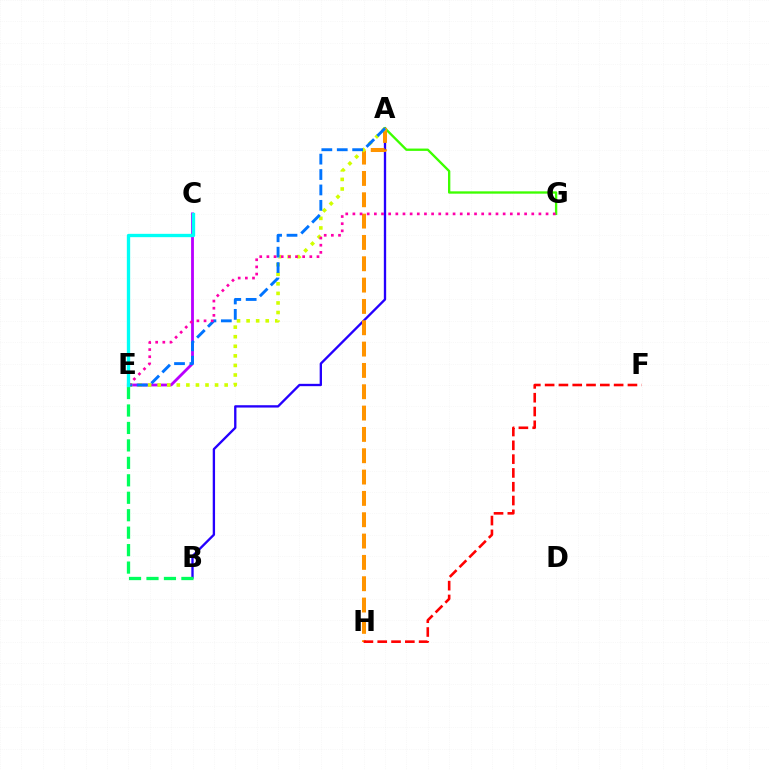{('A', 'B'): [{'color': '#2500ff', 'line_style': 'solid', 'thickness': 1.68}], ('C', 'E'): [{'color': '#b900ff', 'line_style': 'solid', 'thickness': 2.03}, {'color': '#00fff6', 'line_style': 'solid', 'thickness': 2.39}], ('A', 'G'): [{'color': '#3dff00', 'line_style': 'solid', 'thickness': 1.68}], ('A', 'H'): [{'color': '#ff9400', 'line_style': 'dashed', 'thickness': 2.9}], ('A', 'E'): [{'color': '#d1ff00', 'line_style': 'dotted', 'thickness': 2.6}, {'color': '#0074ff', 'line_style': 'dashed', 'thickness': 2.09}], ('B', 'E'): [{'color': '#00ff5c', 'line_style': 'dashed', 'thickness': 2.37}], ('E', 'G'): [{'color': '#ff00ac', 'line_style': 'dotted', 'thickness': 1.94}], ('F', 'H'): [{'color': '#ff0000', 'line_style': 'dashed', 'thickness': 1.88}]}